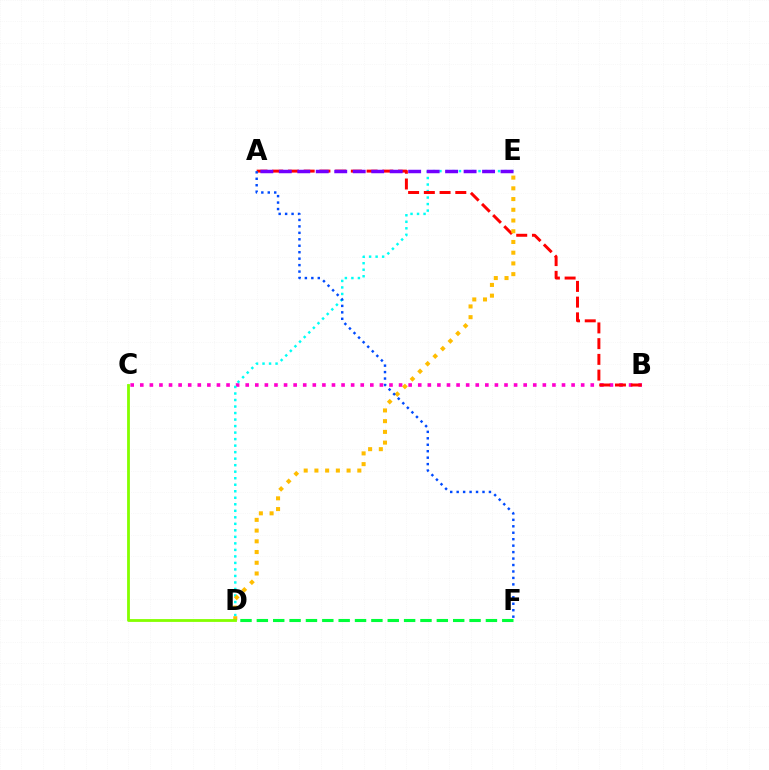{('B', 'C'): [{'color': '#ff00cf', 'line_style': 'dotted', 'thickness': 2.6}], ('D', 'E'): [{'color': '#00fff6', 'line_style': 'dotted', 'thickness': 1.77}, {'color': '#ffbd00', 'line_style': 'dotted', 'thickness': 2.91}], ('A', 'B'): [{'color': '#ff0000', 'line_style': 'dashed', 'thickness': 2.14}], ('A', 'E'): [{'color': '#7200ff', 'line_style': 'dashed', 'thickness': 2.51}], ('C', 'D'): [{'color': '#84ff00', 'line_style': 'solid', 'thickness': 2.03}], ('D', 'F'): [{'color': '#00ff39', 'line_style': 'dashed', 'thickness': 2.22}], ('A', 'F'): [{'color': '#004bff', 'line_style': 'dotted', 'thickness': 1.75}]}